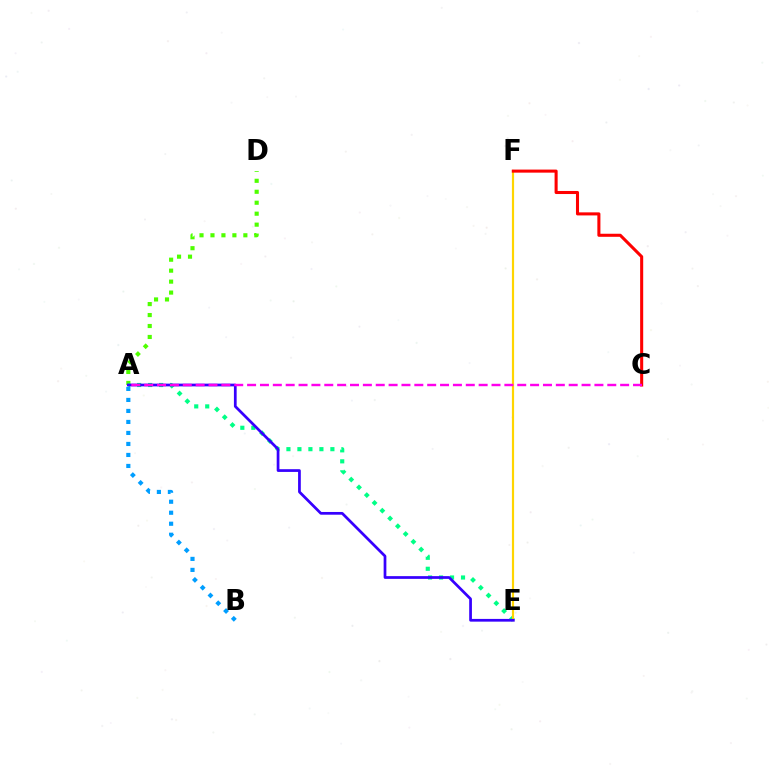{('A', 'D'): [{'color': '#4fff00', 'line_style': 'dotted', 'thickness': 2.98}], ('A', 'E'): [{'color': '#00ff86', 'line_style': 'dotted', 'thickness': 2.99}, {'color': '#3700ff', 'line_style': 'solid', 'thickness': 1.97}], ('E', 'F'): [{'color': '#ffd500', 'line_style': 'solid', 'thickness': 1.58}], ('A', 'B'): [{'color': '#009eff', 'line_style': 'dotted', 'thickness': 2.99}], ('C', 'F'): [{'color': '#ff0000', 'line_style': 'solid', 'thickness': 2.2}], ('A', 'C'): [{'color': '#ff00ed', 'line_style': 'dashed', 'thickness': 1.75}]}